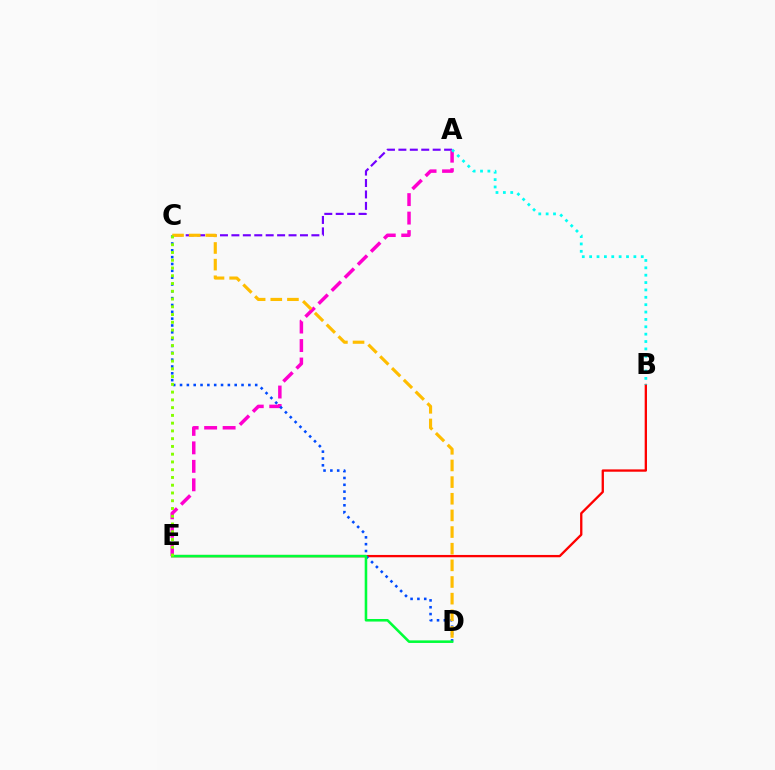{('B', 'E'): [{'color': '#ff0000', 'line_style': 'solid', 'thickness': 1.67}], ('A', 'C'): [{'color': '#7200ff', 'line_style': 'dashed', 'thickness': 1.55}], ('A', 'E'): [{'color': '#ff00cf', 'line_style': 'dashed', 'thickness': 2.51}], ('C', 'D'): [{'color': '#004bff', 'line_style': 'dotted', 'thickness': 1.86}, {'color': '#ffbd00', 'line_style': 'dashed', 'thickness': 2.26}], ('D', 'E'): [{'color': '#00ff39', 'line_style': 'solid', 'thickness': 1.85}], ('A', 'B'): [{'color': '#00fff6', 'line_style': 'dotted', 'thickness': 2.0}], ('C', 'E'): [{'color': '#84ff00', 'line_style': 'dotted', 'thickness': 2.11}]}